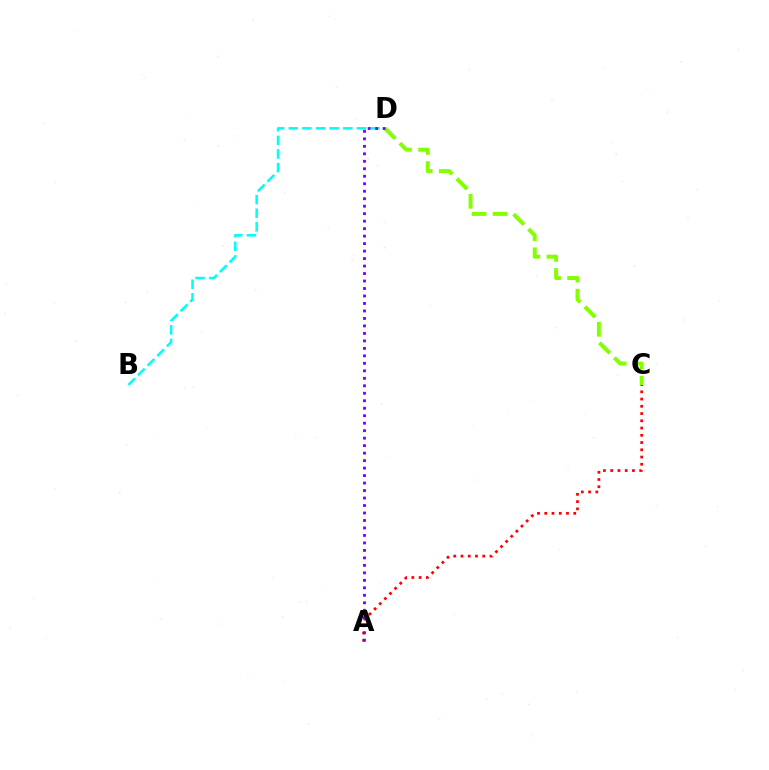{('C', 'D'): [{'color': '#84ff00', 'line_style': 'dashed', 'thickness': 2.86}], ('A', 'C'): [{'color': '#ff0000', 'line_style': 'dotted', 'thickness': 1.97}], ('B', 'D'): [{'color': '#00fff6', 'line_style': 'dashed', 'thickness': 1.85}], ('A', 'D'): [{'color': '#7200ff', 'line_style': 'dotted', 'thickness': 2.03}]}